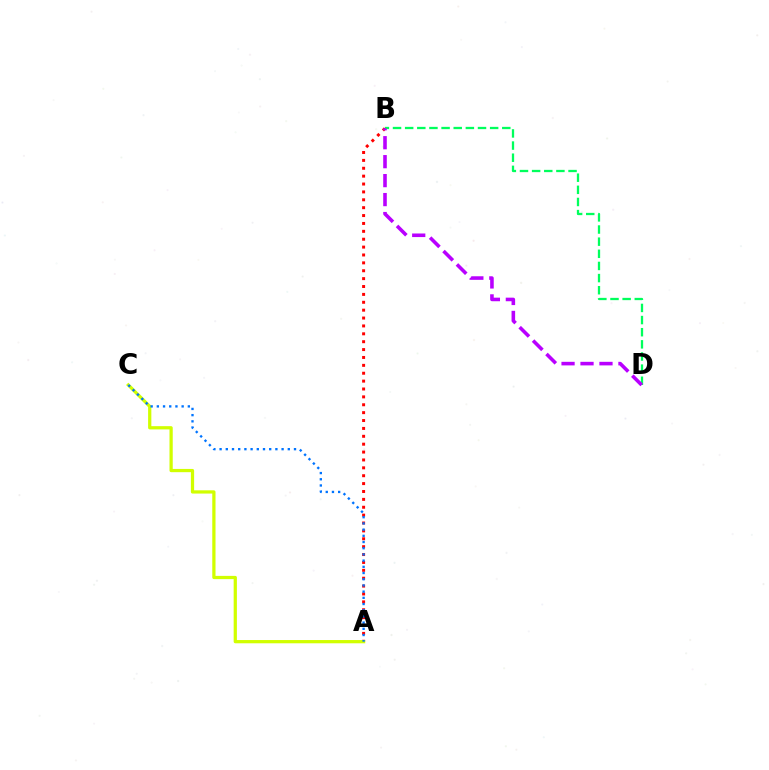{('A', 'B'): [{'color': '#ff0000', 'line_style': 'dotted', 'thickness': 2.14}], ('A', 'C'): [{'color': '#d1ff00', 'line_style': 'solid', 'thickness': 2.34}, {'color': '#0074ff', 'line_style': 'dotted', 'thickness': 1.68}], ('B', 'D'): [{'color': '#00ff5c', 'line_style': 'dashed', 'thickness': 1.65}, {'color': '#b900ff', 'line_style': 'dashed', 'thickness': 2.58}]}